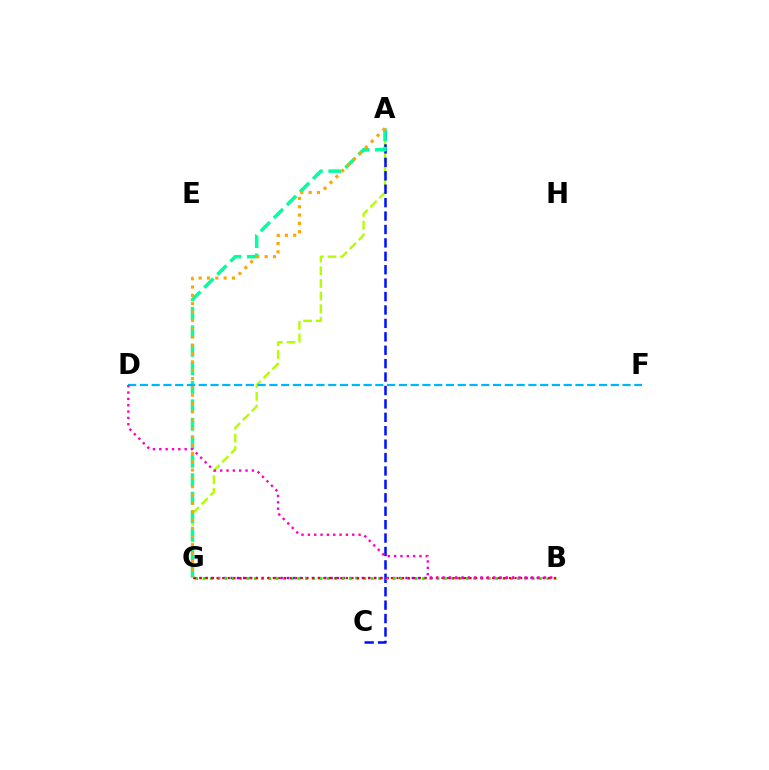{('A', 'G'): [{'color': '#b3ff00', 'line_style': 'dashed', 'thickness': 1.72}, {'color': '#00ff9d', 'line_style': 'dashed', 'thickness': 2.51}, {'color': '#ffa500', 'line_style': 'dotted', 'thickness': 2.26}], ('A', 'C'): [{'color': '#0010ff', 'line_style': 'dashed', 'thickness': 1.82}], ('B', 'G'): [{'color': '#9b00ff', 'line_style': 'dotted', 'thickness': 1.7}, {'color': '#08ff00', 'line_style': 'dotted', 'thickness': 1.99}, {'color': '#ff0000', 'line_style': 'dotted', 'thickness': 1.53}], ('D', 'F'): [{'color': '#00b5ff', 'line_style': 'dashed', 'thickness': 1.6}], ('B', 'D'): [{'color': '#ff00bd', 'line_style': 'dotted', 'thickness': 1.72}]}